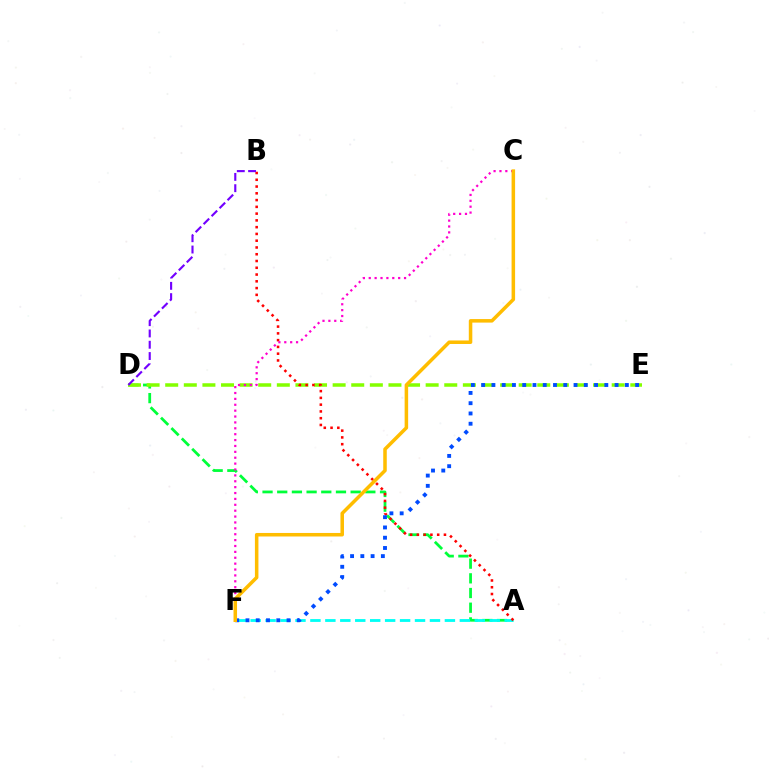{('A', 'D'): [{'color': '#00ff39', 'line_style': 'dashed', 'thickness': 2.0}], ('A', 'F'): [{'color': '#00fff6', 'line_style': 'dashed', 'thickness': 2.03}], ('D', 'E'): [{'color': '#84ff00', 'line_style': 'dashed', 'thickness': 2.53}], ('A', 'B'): [{'color': '#ff0000', 'line_style': 'dotted', 'thickness': 1.84}], ('C', 'F'): [{'color': '#ff00cf', 'line_style': 'dotted', 'thickness': 1.6}, {'color': '#ffbd00', 'line_style': 'solid', 'thickness': 2.53}], ('E', 'F'): [{'color': '#004bff', 'line_style': 'dotted', 'thickness': 2.79}], ('B', 'D'): [{'color': '#7200ff', 'line_style': 'dashed', 'thickness': 1.53}]}